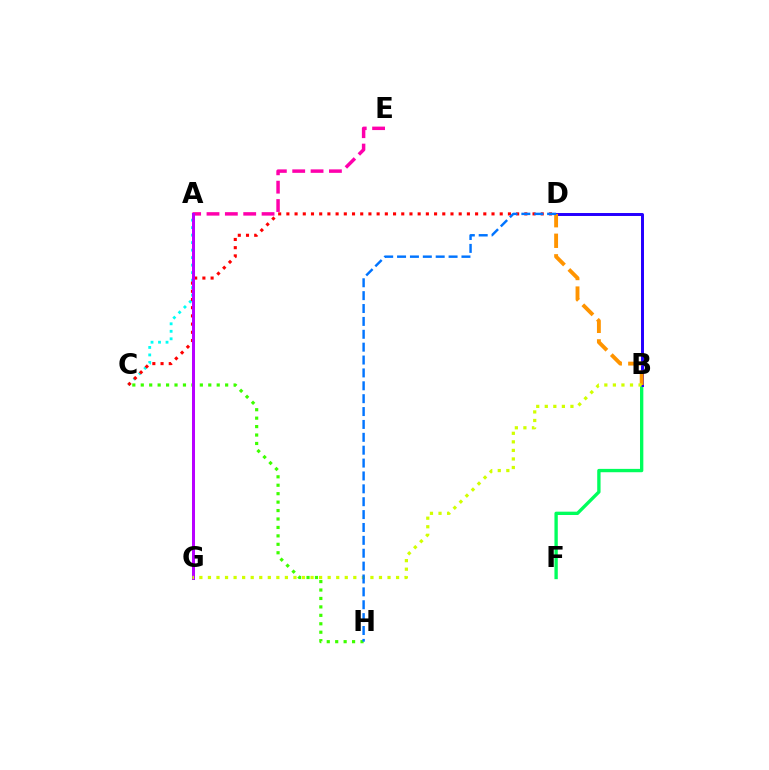{('A', 'E'): [{'color': '#ff00ac', 'line_style': 'dashed', 'thickness': 2.49}], ('A', 'C'): [{'color': '#00fff6', 'line_style': 'dotted', 'thickness': 2.04}], ('B', 'F'): [{'color': '#00ff5c', 'line_style': 'solid', 'thickness': 2.41}], ('C', 'H'): [{'color': '#3dff00', 'line_style': 'dotted', 'thickness': 2.29}], ('B', 'D'): [{'color': '#2500ff', 'line_style': 'solid', 'thickness': 2.14}, {'color': '#ff9400', 'line_style': 'dashed', 'thickness': 2.79}], ('C', 'D'): [{'color': '#ff0000', 'line_style': 'dotted', 'thickness': 2.23}], ('A', 'G'): [{'color': '#b900ff', 'line_style': 'solid', 'thickness': 2.17}], ('B', 'G'): [{'color': '#d1ff00', 'line_style': 'dotted', 'thickness': 2.32}], ('D', 'H'): [{'color': '#0074ff', 'line_style': 'dashed', 'thickness': 1.75}]}